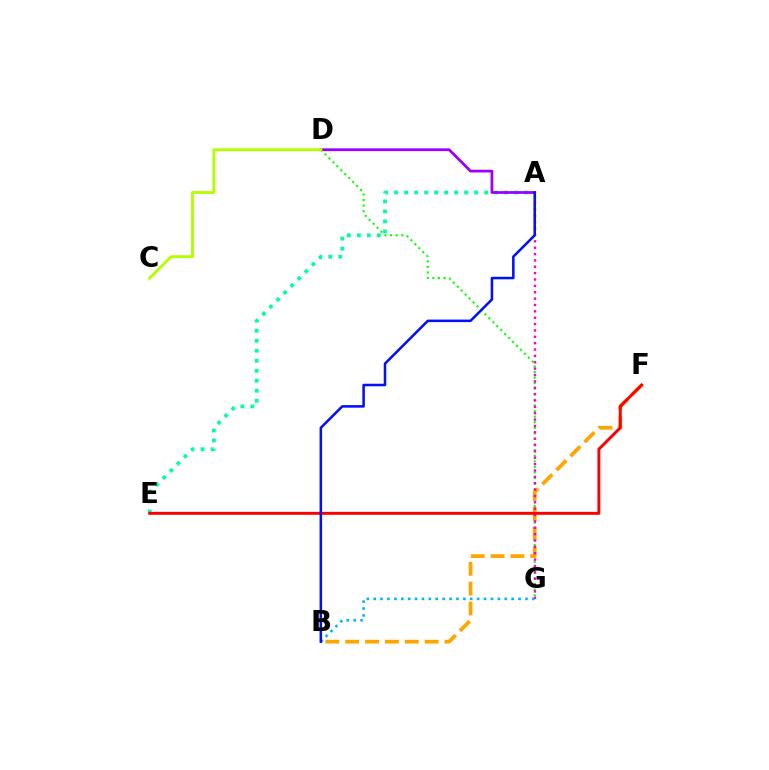{('D', 'G'): [{'color': '#08ff00', 'line_style': 'dotted', 'thickness': 1.52}], ('A', 'E'): [{'color': '#00ff9d', 'line_style': 'dotted', 'thickness': 2.72}], ('A', 'D'): [{'color': '#9b00ff', 'line_style': 'solid', 'thickness': 2.0}], ('B', 'F'): [{'color': '#ffa500', 'line_style': 'dashed', 'thickness': 2.7}], ('A', 'G'): [{'color': '#ff00bd', 'line_style': 'dotted', 'thickness': 1.73}], ('C', 'D'): [{'color': '#b3ff00', 'line_style': 'solid', 'thickness': 2.08}], ('E', 'F'): [{'color': '#ff0000', 'line_style': 'solid', 'thickness': 2.12}], ('B', 'G'): [{'color': '#00b5ff', 'line_style': 'dotted', 'thickness': 1.87}], ('A', 'B'): [{'color': '#0010ff', 'line_style': 'solid', 'thickness': 1.82}]}